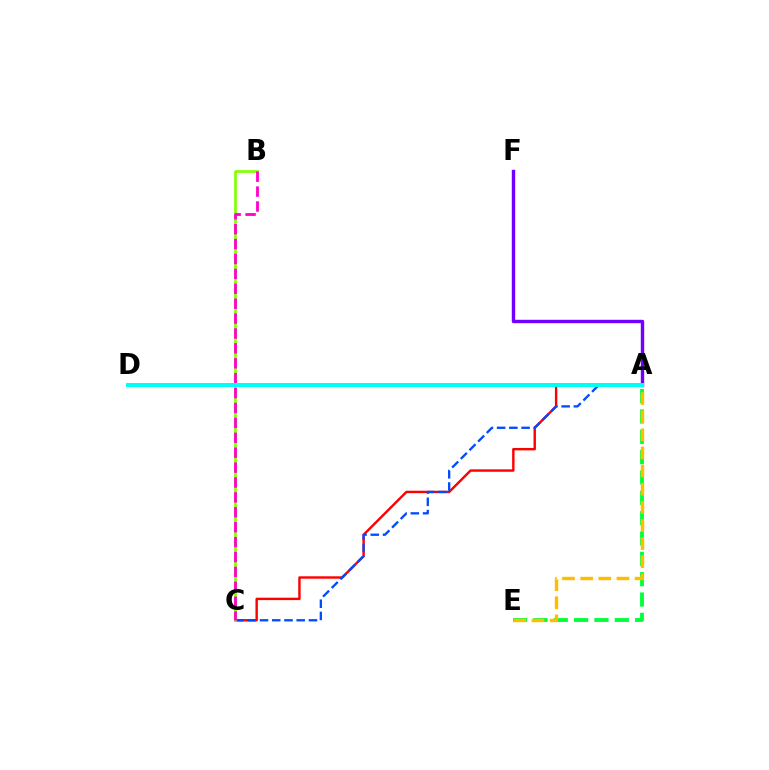{('A', 'E'): [{'color': '#00ff39', 'line_style': 'dashed', 'thickness': 2.76}, {'color': '#ffbd00', 'line_style': 'dashed', 'thickness': 2.46}], ('A', 'C'): [{'color': '#ff0000', 'line_style': 'solid', 'thickness': 1.74}, {'color': '#004bff', 'line_style': 'dashed', 'thickness': 1.66}], ('A', 'F'): [{'color': '#7200ff', 'line_style': 'solid', 'thickness': 2.44}], ('B', 'C'): [{'color': '#84ff00', 'line_style': 'solid', 'thickness': 1.94}, {'color': '#ff00cf', 'line_style': 'dashed', 'thickness': 2.02}], ('A', 'D'): [{'color': '#00fff6', 'line_style': 'solid', 'thickness': 2.87}]}